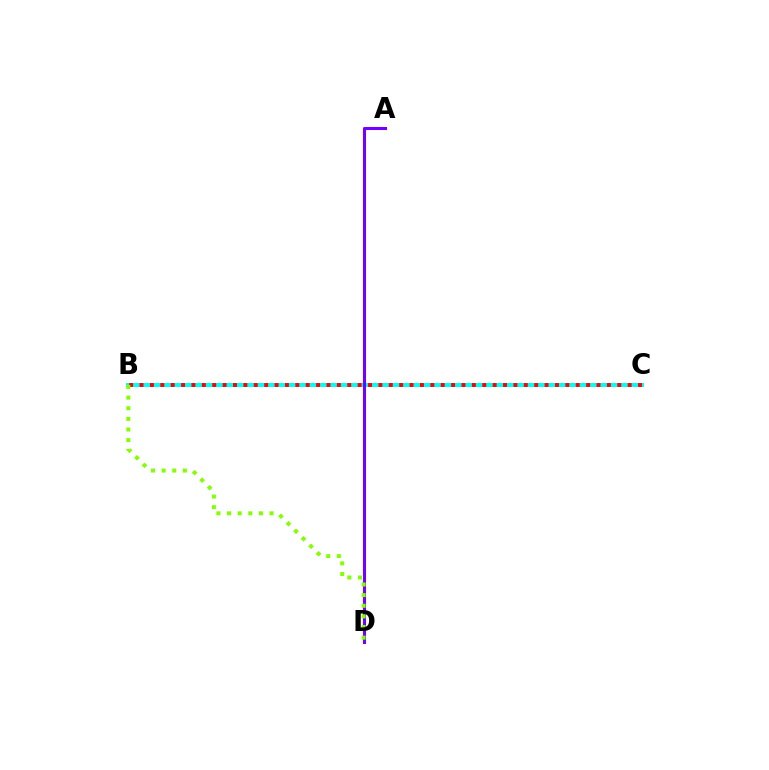{('B', 'C'): [{'color': '#00fff6', 'line_style': 'solid', 'thickness': 2.86}, {'color': '#ff0000', 'line_style': 'dotted', 'thickness': 2.82}], ('A', 'D'): [{'color': '#7200ff', 'line_style': 'solid', 'thickness': 2.22}], ('B', 'D'): [{'color': '#84ff00', 'line_style': 'dotted', 'thickness': 2.89}]}